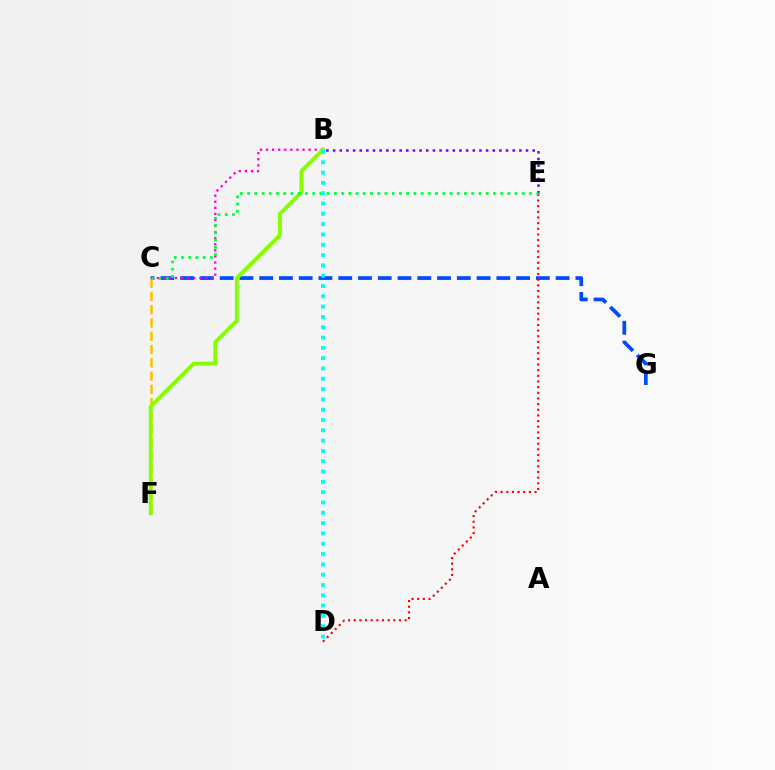{('C', 'G'): [{'color': '#004bff', 'line_style': 'dashed', 'thickness': 2.68}], ('C', 'F'): [{'color': '#ffbd00', 'line_style': 'dashed', 'thickness': 1.8}], ('B', 'C'): [{'color': '#ff00cf', 'line_style': 'dotted', 'thickness': 1.65}], ('D', 'E'): [{'color': '#ff0000', 'line_style': 'dotted', 'thickness': 1.54}], ('B', 'E'): [{'color': '#7200ff', 'line_style': 'dotted', 'thickness': 1.81}], ('B', 'F'): [{'color': '#84ff00', 'line_style': 'solid', 'thickness': 2.78}], ('C', 'E'): [{'color': '#00ff39', 'line_style': 'dotted', 'thickness': 1.96}], ('B', 'D'): [{'color': '#00fff6', 'line_style': 'dotted', 'thickness': 2.8}]}